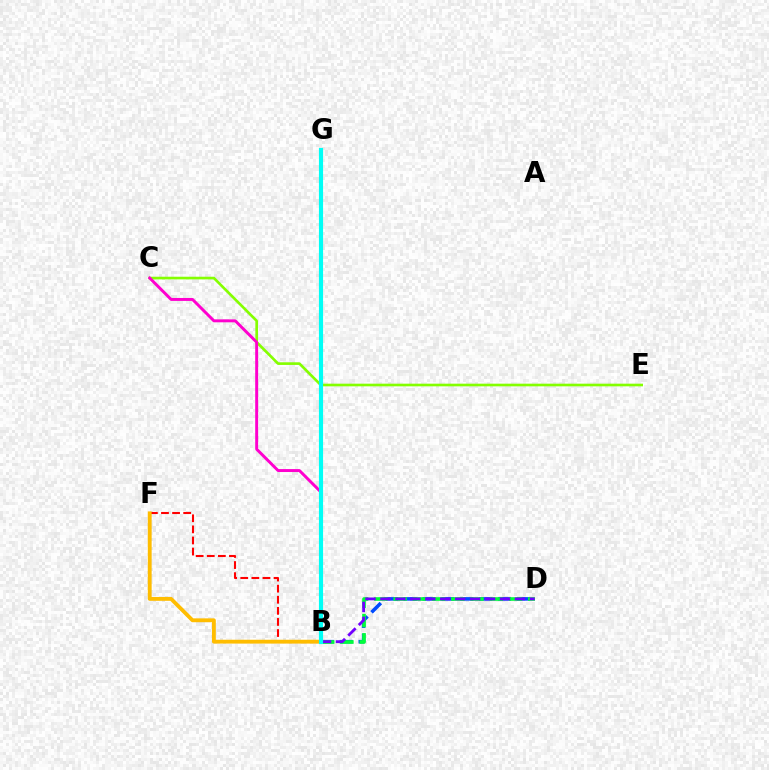{('C', 'E'): [{'color': '#84ff00', 'line_style': 'solid', 'thickness': 1.91}], ('B', 'D'): [{'color': '#004bff', 'line_style': 'dashed', 'thickness': 2.56}, {'color': '#00ff39', 'line_style': 'dashed', 'thickness': 2.61}, {'color': '#7200ff', 'line_style': 'dashed', 'thickness': 2.03}], ('B', 'C'): [{'color': '#ff00cf', 'line_style': 'solid', 'thickness': 2.12}], ('B', 'F'): [{'color': '#ff0000', 'line_style': 'dashed', 'thickness': 1.51}, {'color': '#ffbd00', 'line_style': 'solid', 'thickness': 2.76}], ('B', 'G'): [{'color': '#00fff6', 'line_style': 'solid', 'thickness': 2.98}]}